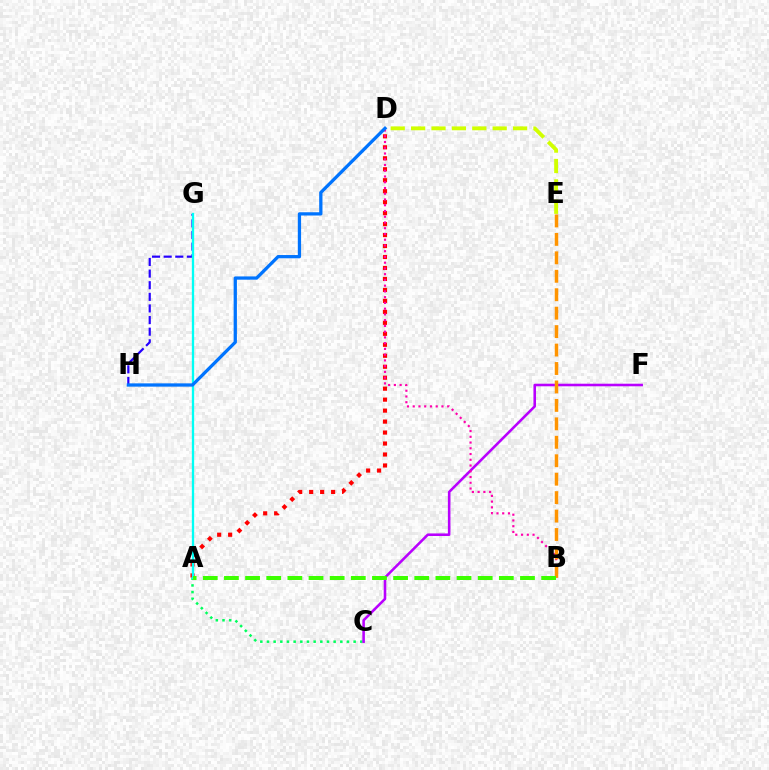{('A', 'C'): [{'color': '#00ff5c', 'line_style': 'dotted', 'thickness': 1.81}], ('A', 'D'): [{'color': '#ff0000', 'line_style': 'dotted', 'thickness': 2.98}], ('D', 'E'): [{'color': '#d1ff00', 'line_style': 'dashed', 'thickness': 2.77}], ('G', 'H'): [{'color': '#2500ff', 'line_style': 'dashed', 'thickness': 1.58}], ('A', 'G'): [{'color': '#00fff6', 'line_style': 'solid', 'thickness': 1.66}], ('C', 'F'): [{'color': '#b900ff', 'line_style': 'solid', 'thickness': 1.85}], ('B', 'D'): [{'color': '#ff00ac', 'line_style': 'dotted', 'thickness': 1.56}], ('B', 'E'): [{'color': '#ff9400', 'line_style': 'dashed', 'thickness': 2.51}], ('A', 'B'): [{'color': '#3dff00', 'line_style': 'dashed', 'thickness': 2.87}], ('D', 'H'): [{'color': '#0074ff', 'line_style': 'solid', 'thickness': 2.36}]}